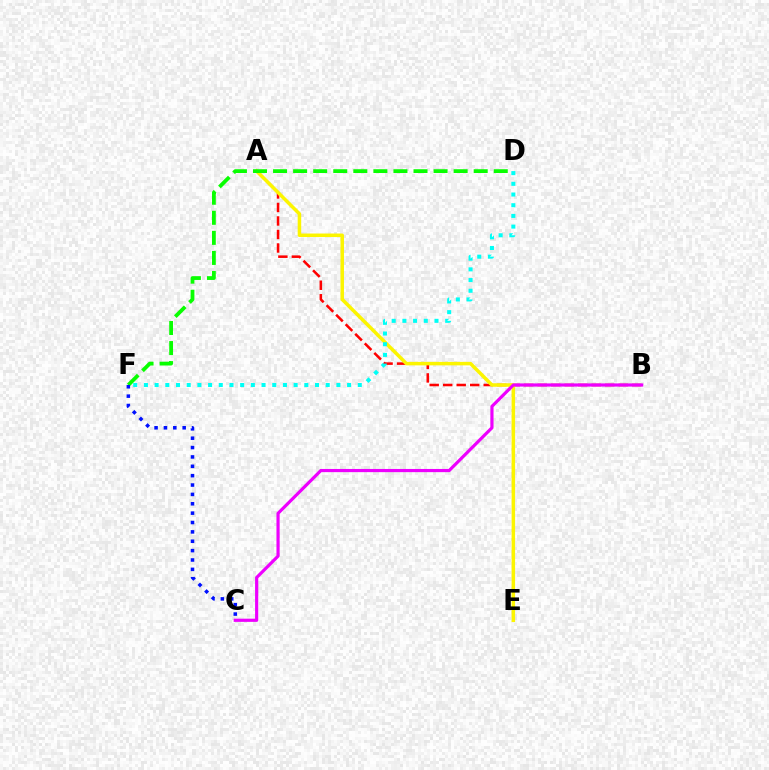{('A', 'B'): [{'color': '#ff0000', 'line_style': 'dashed', 'thickness': 1.83}], ('A', 'E'): [{'color': '#fcf500', 'line_style': 'solid', 'thickness': 2.53}], ('B', 'C'): [{'color': '#ee00ff', 'line_style': 'solid', 'thickness': 2.29}], ('D', 'F'): [{'color': '#00fff6', 'line_style': 'dotted', 'thickness': 2.91}, {'color': '#08ff00', 'line_style': 'dashed', 'thickness': 2.73}], ('C', 'F'): [{'color': '#0010ff', 'line_style': 'dotted', 'thickness': 2.55}]}